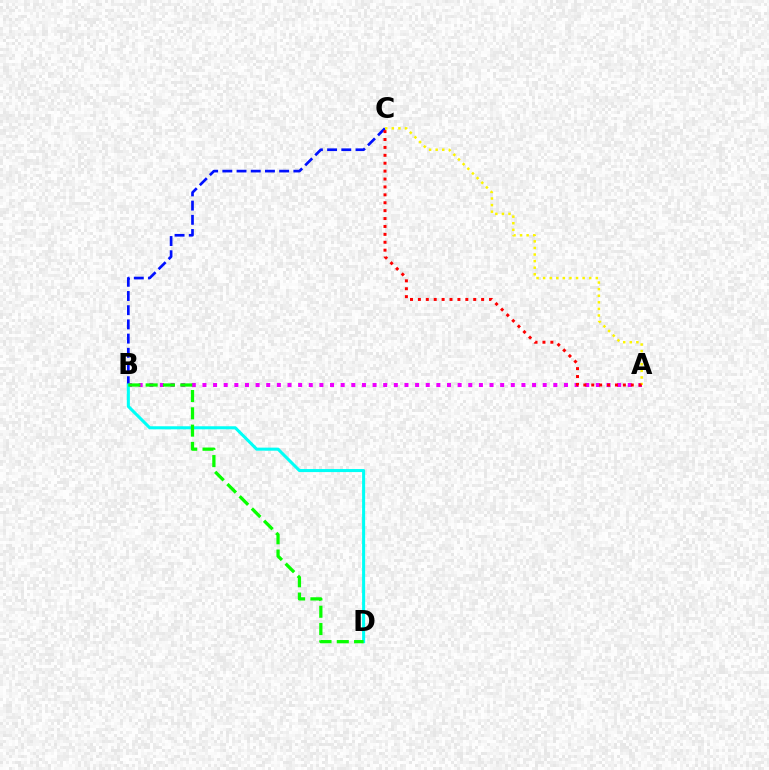{('A', 'B'): [{'color': '#ee00ff', 'line_style': 'dotted', 'thickness': 2.89}], ('B', 'C'): [{'color': '#0010ff', 'line_style': 'dashed', 'thickness': 1.93}], ('A', 'C'): [{'color': '#fcf500', 'line_style': 'dotted', 'thickness': 1.79}, {'color': '#ff0000', 'line_style': 'dotted', 'thickness': 2.15}], ('B', 'D'): [{'color': '#00fff6', 'line_style': 'solid', 'thickness': 2.2}, {'color': '#08ff00', 'line_style': 'dashed', 'thickness': 2.35}]}